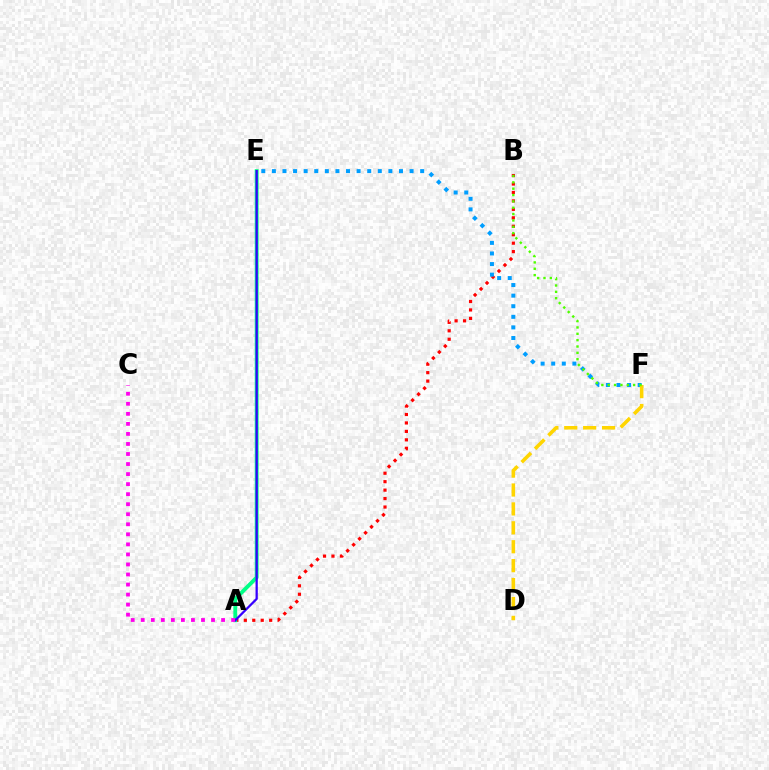{('A', 'B'): [{'color': '#ff0000', 'line_style': 'dotted', 'thickness': 2.3}], ('E', 'F'): [{'color': '#009eff', 'line_style': 'dotted', 'thickness': 2.88}], ('A', 'E'): [{'color': '#00ff86', 'line_style': 'solid', 'thickness': 2.77}, {'color': '#3700ff', 'line_style': 'solid', 'thickness': 1.63}], ('D', 'F'): [{'color': '#ffd500', 'line_style': 'dashed', 'thickness': 2.57}], ('B', 'F'): [{'color': '#4fff00', 'line_style': 'dotted', 'thickness': 1.73}], ('A', 'C'): [{'color': '#ff00ed', 'line_style': 'dotted', 'thickness': 2.73}]}